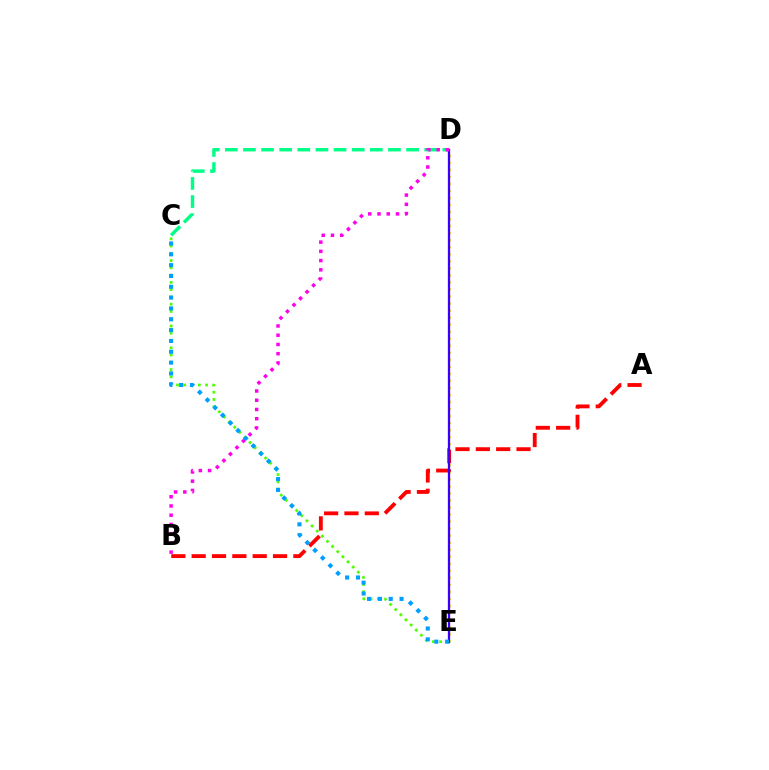{('D', 'E'): [{'color': '#ffd500', 'line_style': 'dotted', 'thickness': 1.91}, {'color': '#3700ff', 'line_style': 'solid', 'thickness': 1.64}], ('C', 'D'): [{'color': '#00ff86', 'line_style': 'dashed', 'thickness': 2.46}], ('C', 'E'): [{'color': '#4fff00', 'line_style': 'dotted', 'thickness': 1.97}, {'color': '#009eff', 'line_style': 'dotted', 'thickness': 2.94}], ('A', 'B'): [{'color': '#ff0000', 'line_style': 'dashed', 'thickness': 2.76}], ('B', 'D'): [{'color': '#ff00ed', 'line_style': 'dotted', 'thickness': 2.51}]}